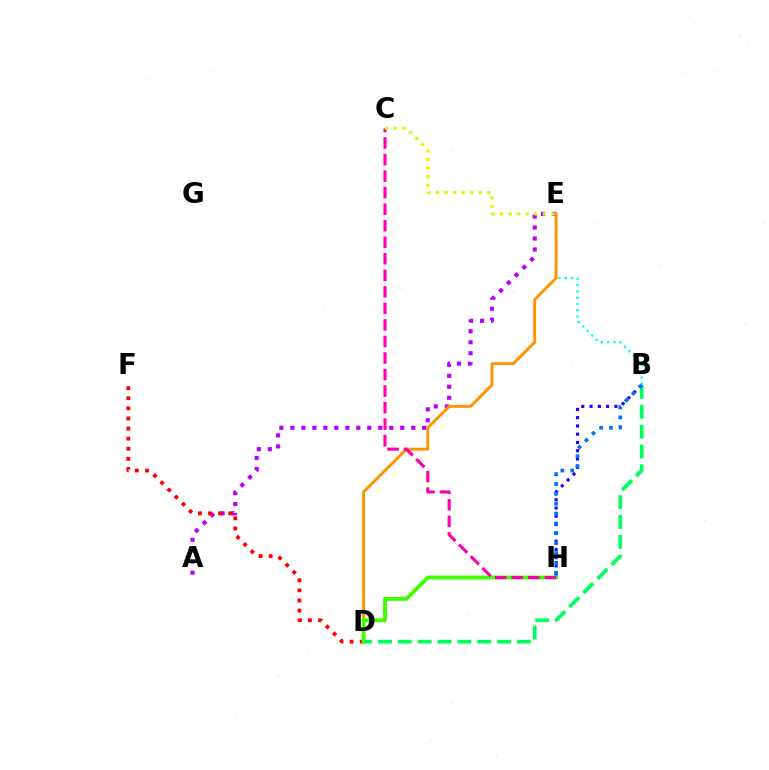{('B', 'D'): [{'color': '#00ff5c', 'line_style': 'dashed', 'thickness': 2.69}], ('A', 'E'): [{'color': '#b900ff', 'line_style': 'dotted', 'thickness': 2.99}], ('D', 'F'): [{'color': '#ff0000', 'line_style': 'dotted', 'thickness': 2.74}], ('B', 'H'): [{'color': '#2500ff', 'line_style': 'dotted', 'thickness': 2.25}, {'color': '#0074ff', 'line_style': 'dotted', 'thickness': 2.68}], ('B', 'E'): [{'color': '#00fff6', 'line_style': 'dotted', 'thickness': 1.7}], ('D', 'E'): [{'color': '#ff9400', 'line_style': 'solid', 'thickness': 2.11}], ('D', 'H'): [{'color': '#3dff00', 'line_style': 'solid', 'thickness': 2.78}], ('C', 'H'): [{'color': '#ff00ac', 'line_style': 'dashed', 'thickness': 2.25}], ('C', 'E'): [{'color': '#d1ff00', 'line_style': 'dotted', 'thickness': 2.32}]}